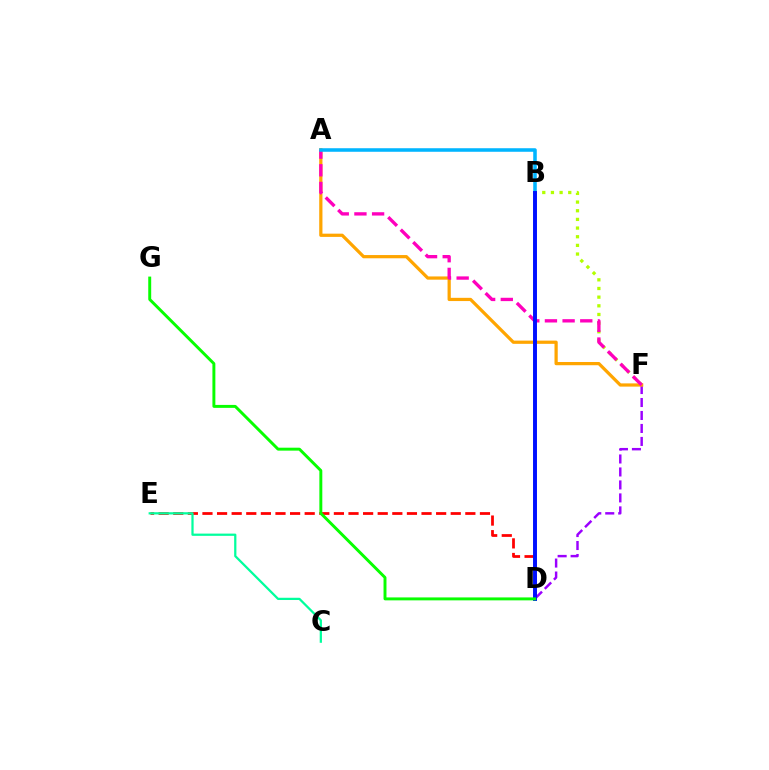{('B', 'F'): [{'color': '#b3ff00', 'line_style': 'dotted', 'thickness': 2.35}], ('D', 'F'): [{'color': '#9b00ff', 'line_style': 'dashed', 'thickness': 1.76}], ('D', 'E'): [{'color': '#ff0000', 'line_style': 'dashed', 'thickness': 1.98}], ('A', 'F'): [{'color': '#ffa500', 'line_style': 'solid', 'thickness': 2.33}, {'color': '#ff00bd', 'line_style': 'dashed', 'thickness': 2.4}], ('A', 'B'): [{'color': '#00b5ff', 'line_style': 'solid', 'thickness': 2.55}], ('B', 'D'): [{'color': '#0010ff', 'line_style': 'solid', 'thickness': 2.83}], ('D', 'G'): [{'color': '#08ff00', 'line_style': 'solid', 'thickness': 2.12}], ('C', 'E'): [{'color': '#00ff9d', 'line_style': 'solid', 'thickness': 1.62}]}